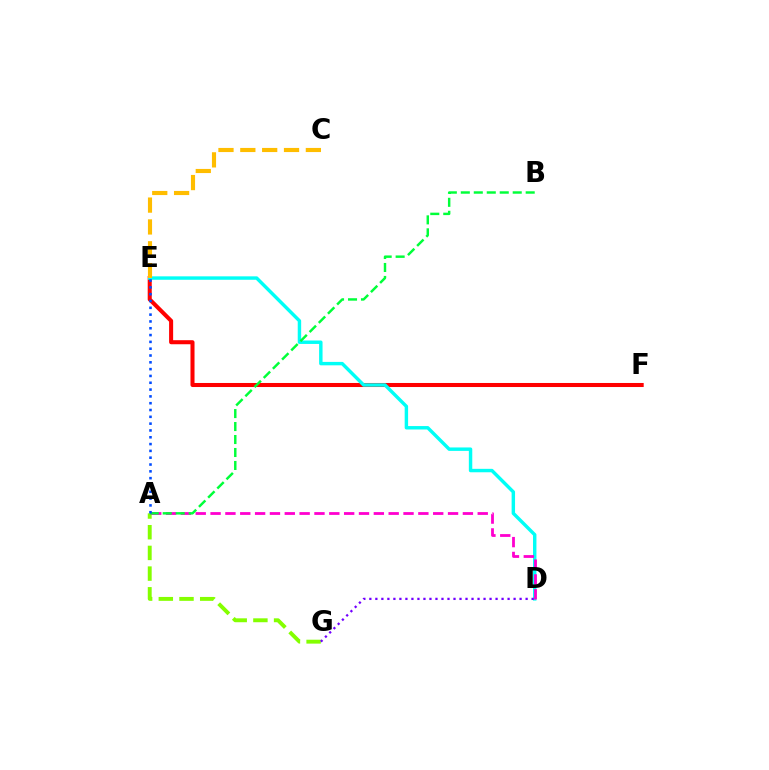{('A', 'G'): [{'color': '#84ff00', 'line_style': 'dashed', 'thickness': 2.81}], ('E', 'F'): [{'color': '#ff0000', 'line_style': 'solid', 'thickness': 2.91}], ('D', 'E'): [{'color': '#00fff6', 'line_style': 'solid', 'thickness': 2.47}], ('A', 'D'): [{'color': '#ff00cf', 'line_style': 'dashed', 'thickness': 2.02}], ('A', 'B'): [{'color': '#00ff39', 'line_style': 'dashed', 'thickness': 1.76}], ('A', 'E'): [{'color': '#004bff', 'line_style': 'dotted', 'thickness': 1.85}], ('C', 'E'): [{'color': '#ffbd00', 'line_style': 'dashed', 'thickness': 2.97}], ('D', 'G'): [{'color': '#7200ff', 'line_style': 'dotted', 'thickness': 1.63}]}